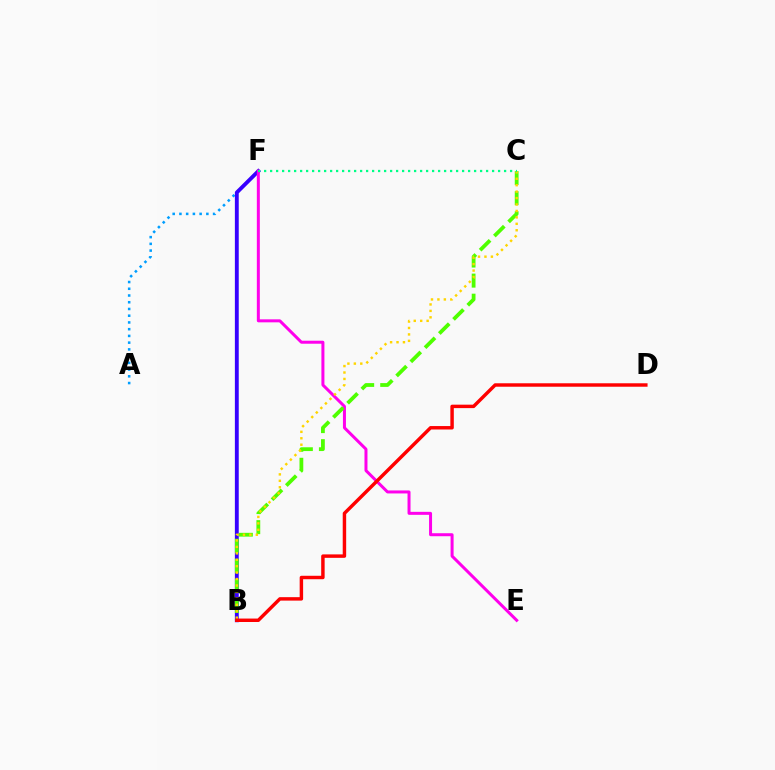{('A', 'F'): [{'color': '#009eff', 'line_style': 'dotted', 'thickness': 1.83}], ('B', 'F'): [{'color': '#3700ff', 'line_style': 'solid', 'thickness': 2.78}], ('E', 'F'): [{'color': '#ff00ed', 'line_style': 'solid', 'thickness': 2.16}], ('B', 'C'): [{'color': '#4fff00', 'line_style': 'dashed', 'thickness': 2.73}, {'color': '#ffd500', 'line_style': 'dotted', 'thickness': 1.75}], ('B', 'D'): [{'color': '#ff0000', 'line_style': 'solid', 'thickness': 2.48}], ('C', 'F'): [{'color': '#00ff86', 'line_style': 'dotted', 'thickness': 1.63}]}